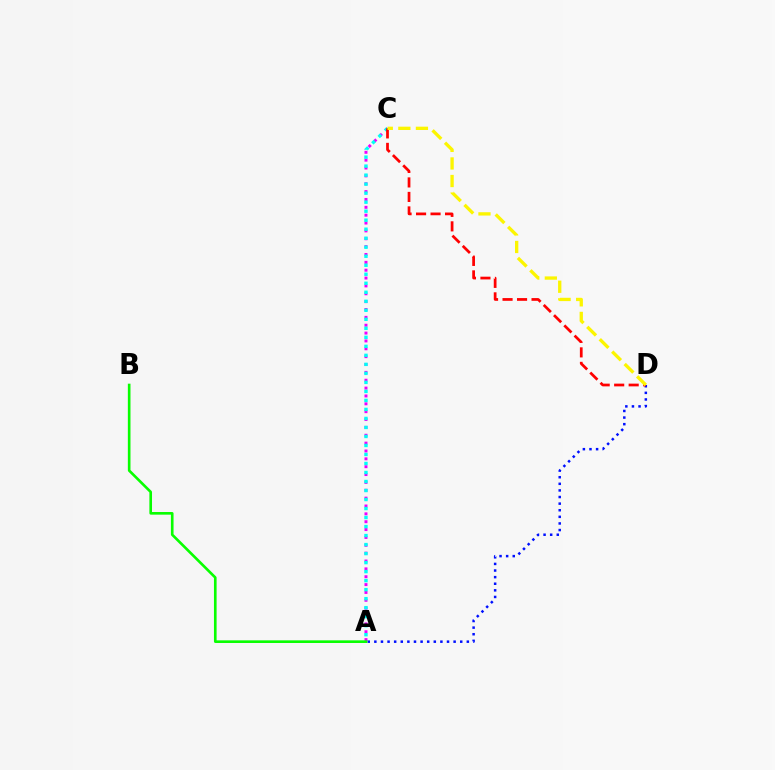{('A', 'C'): [{'color': '#ee00ff', 'line_style': 'dotted', 'thickness': 2.14}, {'color': '#00fff6', 'line_style': 'dotted', 'thickness': 2.45}], ('A', 'D'): [{'color': '#0010ff', 'line_style': 'dotted', 'thickness': 1.79}], ('C', 'D'): [{'color': '#ff0000', 'line_style': 'dashed', 'thickness': 1.97}, {'color': '#fcf500', 'line_style': 'dashed', 'thickness': 2.39}], ('A', 'B'): [{'color': '#08ff00', 'line_style': 'solid', 'thickness': 1.9}]}